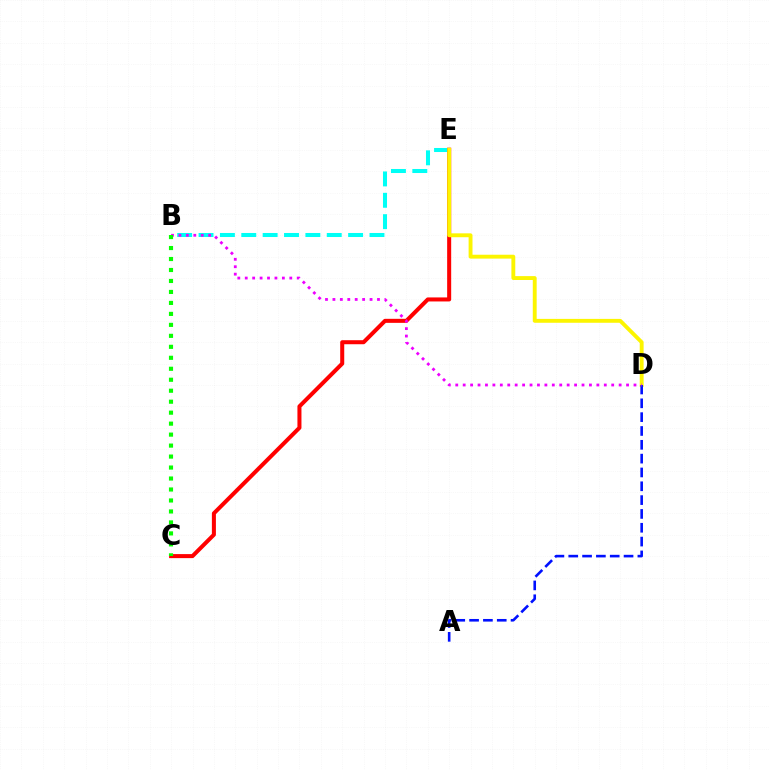{('B', 'E'): [{'color': '#00fff6', 'line_style': 'dashed', 'thickness': 2.9}], ('C', 'E'): [{'color': '#ff0000', 'line_style': 'solid', 'thickness': 2.9}], ('D', 'E'): [{'color': '#fcf500', 'line_style': 'solid', 'thickness': 2.79}], ('A', 'D'): [{'color': '#0010ff', 'line_style': 'dashed', 'thickness': 1.88}], ('B', 'D'): [{'color': '#ee00ff', 'line_style': 'dotted', 'thickness': 2.02}], ('B', 'C'): [{'color': '#08ff00', 'line_style': 'dotted', 'thickness': 2.98}]}